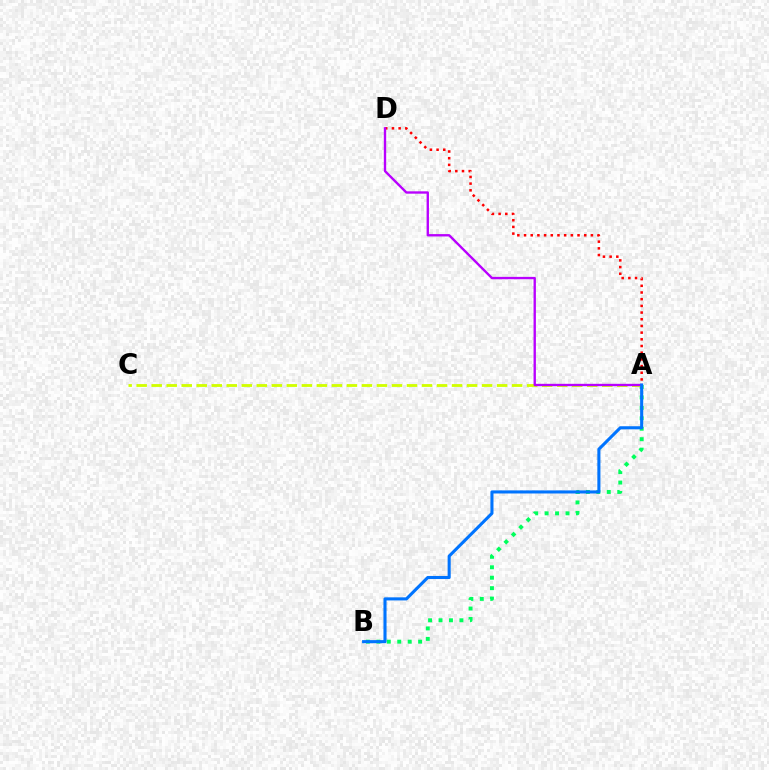{('A', 'B'): [{'color': '#00ff5c', 'line_style': 'dotted', 'thickness': 2.84}, {'color': '#0074ff', 'line_style': 'solid', 'thickness': 2.22}], ('A', 'C'): [{'color': '#d1ff00', 'line_style': 'dashed', 'thickness': 2.04}], ('A', 'D'): [{'color': '#ff0000', 'line_style': 'dotted', 'thickness': 1.82}, {'color': '#b900ff', 'line_style': 'solid', 'thickness': 1.7}]}